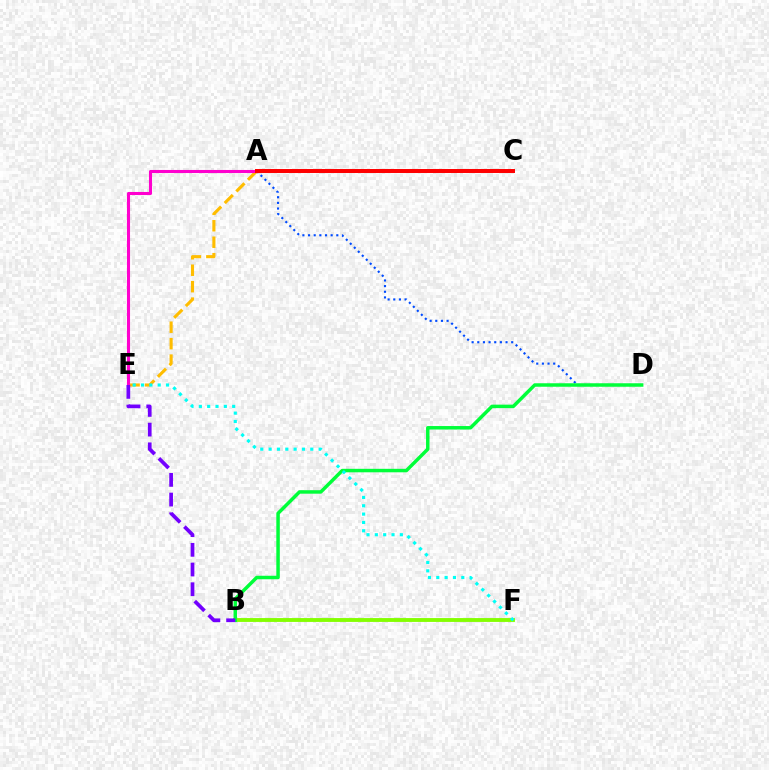{('B', 'F'): [{'color': '#84ff00', 'line_style': 'solid', 'thickness': 2.78}], ('A', 'E'): [{'color': '#ffbd00', 'line_style': 'dashed', 'thickness': 2.24}, {'color': '#ff00cf', 'line_style': 'solid', 'thickness': 2.21}], ('A', 'D'): [{'color': '#004bff', 'line_style': 'dotted', 'thickness': 1.54}], ('B', 'D'): [{'color': '#00ff39', 'line_style': 'solid', 'thickness': 2.51}], ('A', 'C'): [{'color': '#ff0000', 'line_style': 'solid', 'thickness': 2.86}], ('B', 'E'): [{'color': '#7200ff', 'line_style': 'dashed', 'thickness': 2.68}], ('E', 'F'): [{'color': '#00fff6', 'line_style': 'dotted', 'thickness': 2.26}]}